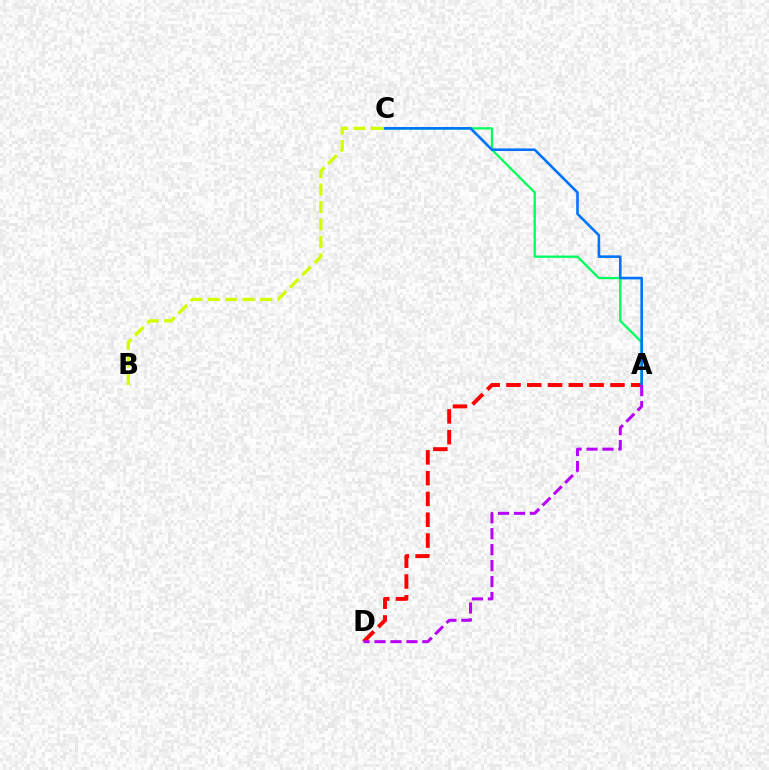{('A', 'C'): [{'color': '#00ff5c', 'line_style': 'solid', 'thickness': 1.64}, {'color': '#0074ff', 'line_style': 'solid', 'thickness': 1.88}], ('B', 'C'): [{'color': '#d1ff00', 'line_style': 'dashed', 'thickness': 2.37}], ('A', 'D'): [{'color': '#ff0000', 'line_style': 'dashed', 'thickness': 2.82}, {'color': '#b900ff', 'line_style': 'dashed', 'thickness': 2.17}]}